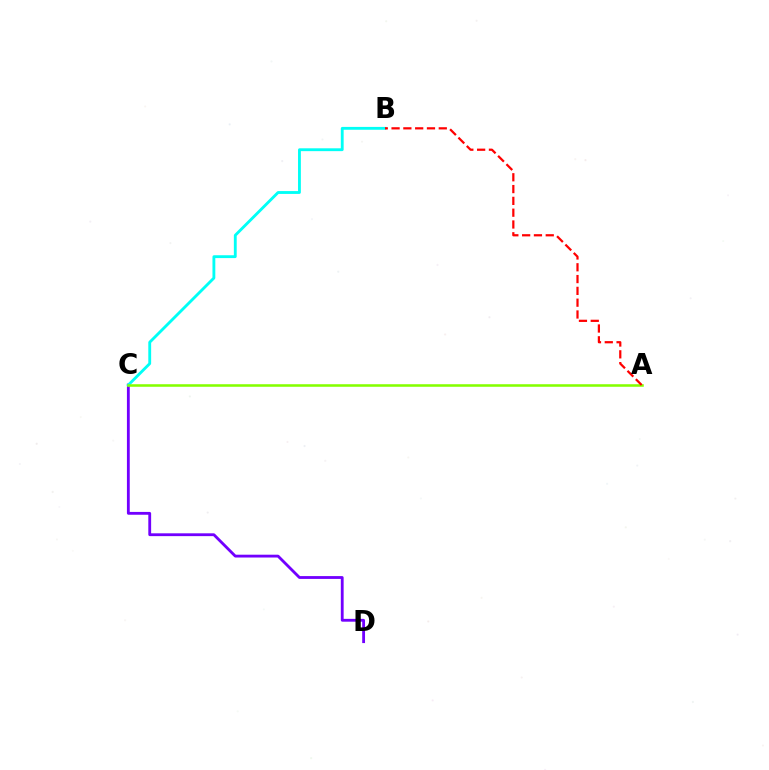{('C', 'D'): [{'color': '#7200ff', 'line_style': 'solid', 'thickness': 2.03}], ('B', 'C'): [{'color': '#00fff6', 'line_style': 'solid', 'thickness': 2.05}], ('A', 'C'): [{'color': '#84ff00', 'line_style': 'solid', 'thickness': 1.83}], ('A', 'B'): [{'color': '#ff0000', 'line_style': 'dashed', 'thickness': 1.6}]}